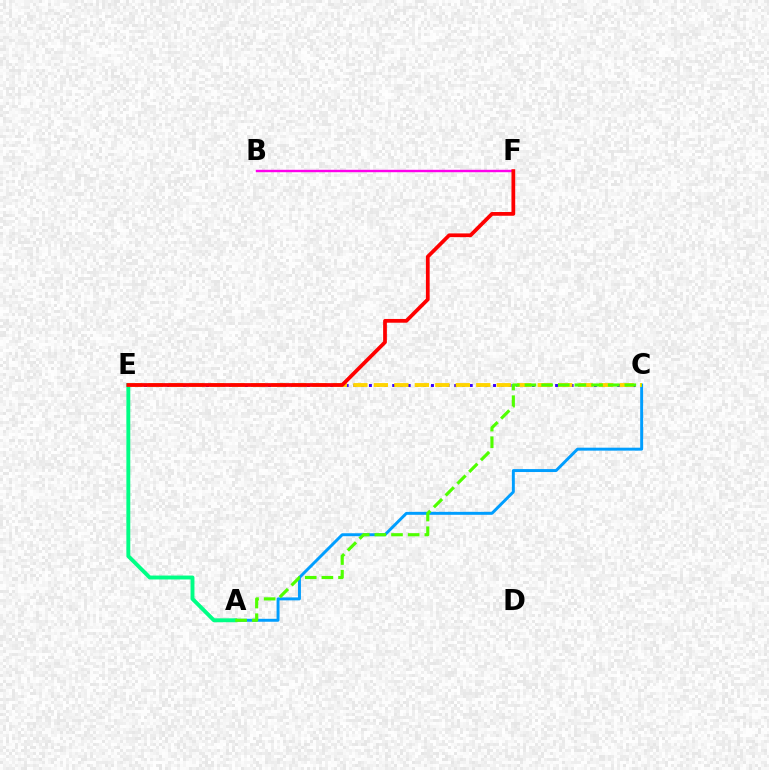{('C', 'E'): [{'color': '#3700ff', 'line_style': 'dotted', 'thickness': 2.11}, {'color': '#ffd500', 'line_style': 'dashed', 'thickness': 2.78}], ('A', 'C'): [{'color': '#009eff', 'line_style': 'solid', 'thickness': 2.12}, {'color': '#4fff00', 'line_style': 'dashed', 'thickness': 2.26}], ('A', 'E'): [{'color': '#00ff86', 'line_style': 'solid', 'thickness': 2.81}], ('B', 'F'): [{'color': '#ff00ed', 'line_style': 'solid', 'thickness': 1.74}], ('E', 'F'): [{'color': '#ff0000', 'line_style': 'solid', 'thickness': 2.7}]}